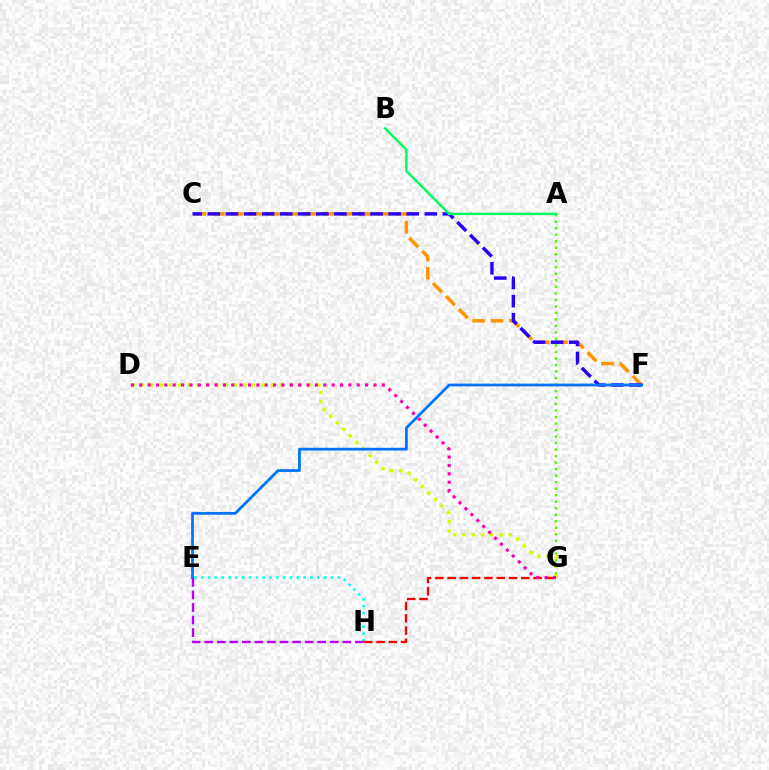{('A', 'G'): [{'color': '#3dff00', 'line_style': 'dotted', 'thickness': 1.77}], ('C', 'F'): [{'color': '#ff9400', 'line_style': 'dashed', 'thickness': 2.49}, {'color': '#2500ff', 'line_style': 'dashed', 'thickness': 2.46}], ('E', 'H'): [{'color': '#00fff6', 'line_style': 'dotted', 'thickness': 1.86}, {'color': '#b900ff', 'line_style': 'dashed', 'thickness': 1.71}], ('D', 'G'): [{'color': '#d1ff00', 'line_style': 'dotted', 'thickness': 2.52}, {'color': '#ff00ac', 'line_style': 'dotted', 'thickness': 2.27}], ('G', 'H'): [{'color': '#ff0000', 'line_style': 'dashed', 'thickness': 1.67}], ('E', 'F'): [{'color': '#0074ff', 'line_style': 'solid', 'thickness': 1.99}], ('A', 'B'): [{'color': '#00ff5c', 'line_style': 'solid', 'thickness': 1.75}]}